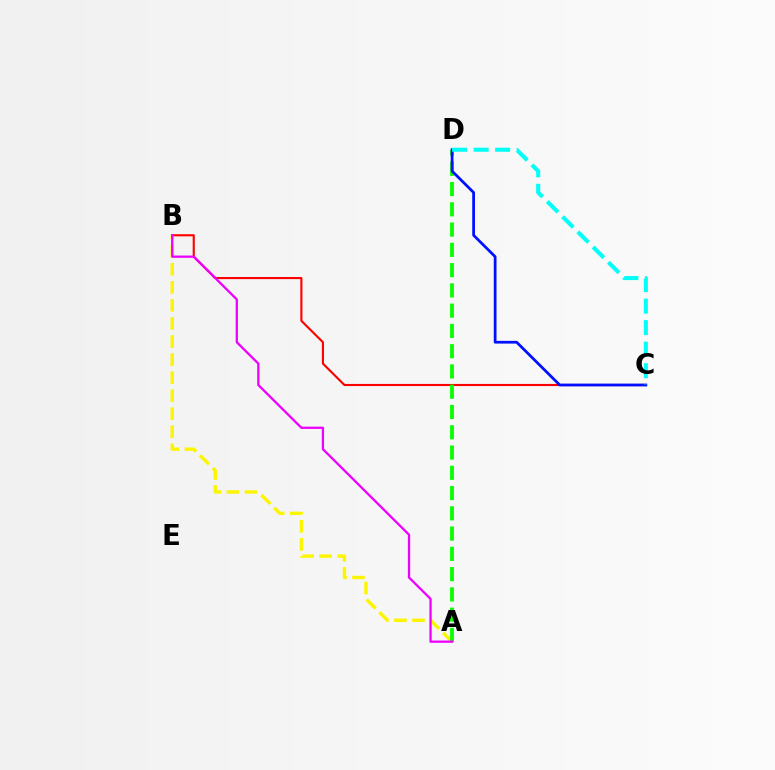{('A', 'B'): [{'color': '#fcf500', 'line_style': 'dashed', 'thickness': 2.45}, {'color': '#ee00ff', 'line_style': 'solid', 'thickness': 1.64}], ('B', 'C'): [{'color': '#ff0000', 'line_style': 'solid', 'thickness': 1.53}], ('A', 'D'): [{'color': '#08ff00', 'line_style': 'dashed', 'thickness': 2.75}], ('C', 'D'): [{'color': '#0010ff', 'line_style': 'solid', 'thickness': 1.98}, {'color': '#00fff6', 'line_style': 'dashed', 'thickness': 2.92}]}